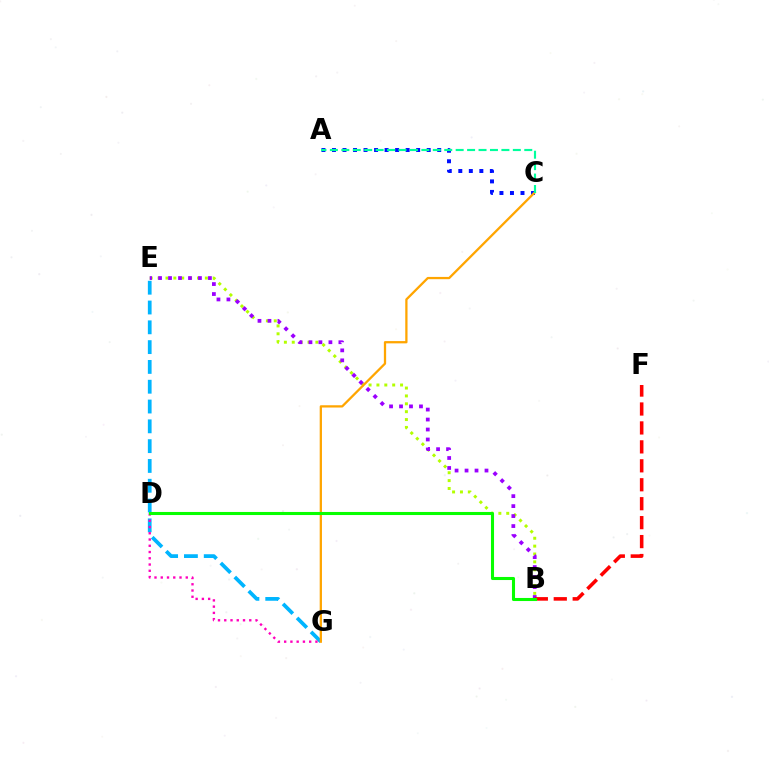{('B', 'E'): [{'color': '#b3ff00', 'line_style': 'dotted', 'thickness': 2.14}, {'color': '#9b00ff', 'line_style': 'dotted', 'thickness': 2.71}], ('E', 'G'): [{'color': '#00b5ff', 'line_style': 'dashed', 'thickness': 2.69}], ('D', 'G'): [{'color': '#ff00bd', 'line_style': 'dotted', 'thickness': 1.7}], ('A', 'C'): [{'color': '#0010ff', 'line_style': 'dotted', 'thickness': 2.86}, {'color': '#00ff9d', 'line_style': 'dashed', 'thickness': 1.55}], ('B', 'F'): [{'color': '#ff0000', 'line_style': 'dashed', 'thickness': 2.57}], ('C', 'G'): [{'color': '#ffa500', 'line_style': 'solid', 'thickness': 1.64}], ('B', 'D'): [{'color': '#08ff00', 'line_style': 'solid', 'thickness': 2.21}]}